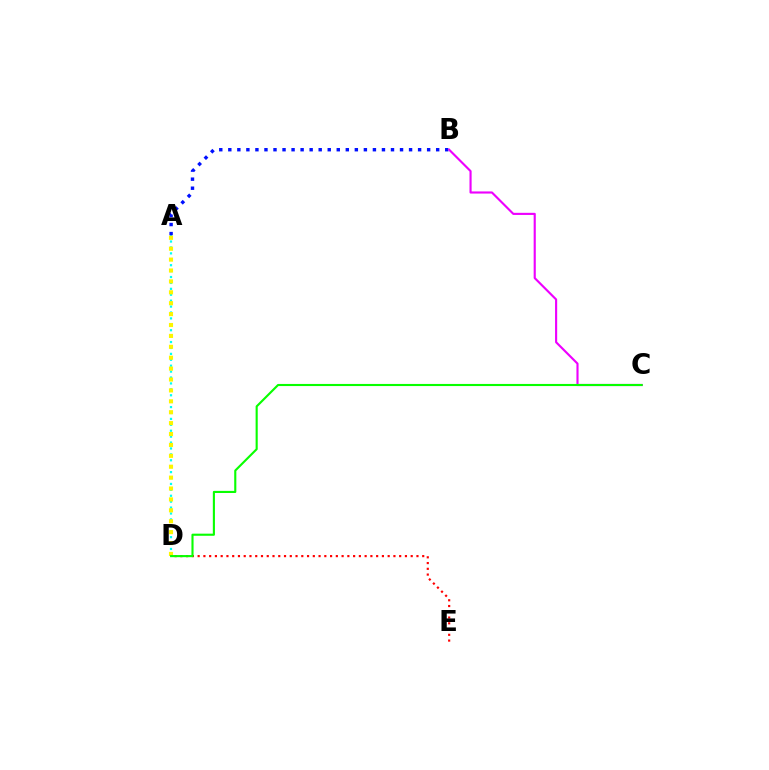{('A', 'D'): [{'color': '#00fff6', 'line_style': 'dotted', 'thickness': 1.61}, {'color': '#fcf500', 'line_style': 'dotted', 'thickness': 2.96}], ('A', 'B'): [{'color': '#0010ff', 'line_style': 'dotted', 'thickness': 2.46}], ('D', 'E'): [{'color': '#ff0000', 'line_style': 'dotted', 'thickness': 1.56}], ('B', 'C'): [{'color': '#ee00ff', 'line_style': 'solid', 'thickness': 1.53}], ('C', 'D'): [{'color': '#08ff00', 'line_style': 'solid', 'thickness': 1.53}]}